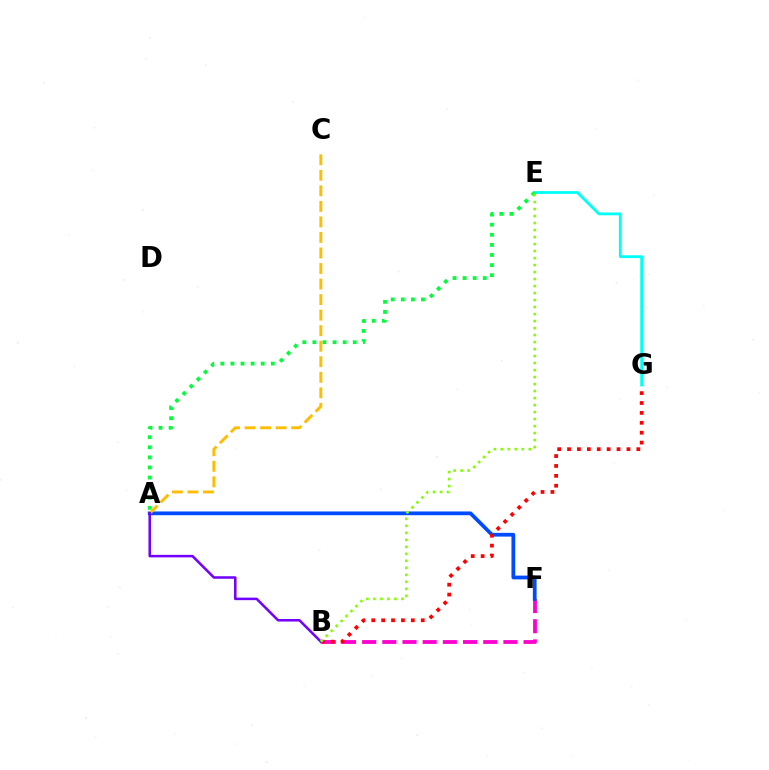{('B', 'F'): [{'color': '#ff00cf', 'line_style': 'dashed', 'thickness': 2.74}], ('A', 'F'): [{'color': '#004bff', 'line_style': 'solid', 'thickness': 2.7}], ('B', 'G'): [{'color': '#ff0000', 'line_style': 'dotted', 'thickness': 2.69}], ('E', 'G'): [{'color': '#00fff6', 'line_style': 'solid', 'thickness': 2.02}], ('A', 'E'): [{'color': '#00ff39', 'line_style': 'dotted', 'thickness': 2.74}], ('A', 'C'): [{'color': '#ffbd00', 'line_style': 'dashed', 'thickness': 2.11}], ('A', 'B'): [{'color': '#7200ff', 'line_style': 'solid', 'thickness': 1.82}], ('B', 'E'): [{'color': '#84ff00', 'line_style': 'dotted', 'thickness': 1.9}]}